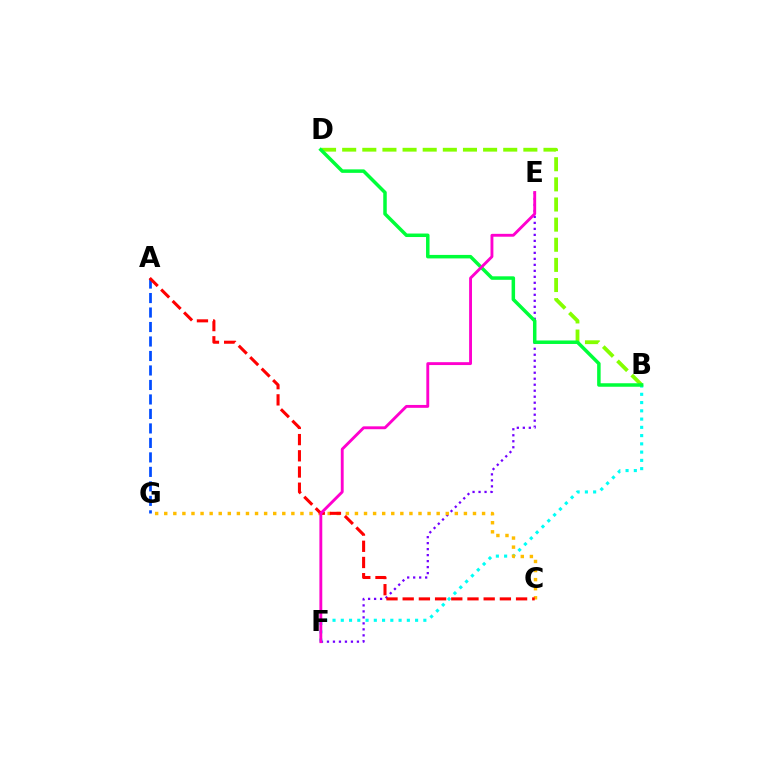{('E', 'F'): [{'color': '#7200ff', 'line_style': 'dotted', 'thickness': 1.63}, {'color': '#ff00cf', 'line_style': 'solid', 'thickness': 2.07}], ('B', 'F'): [{'color': '#00fff6', 'line_style': 'dotted', 'thickness': 2.24}], ('A', 'G'): [{'color': '#004bff', 'line_style': 'dashed', 'thickness': 1.97}], ('B', 'D'): [{'color': '#84ff00', 'line_style': 'dashed', 'thickness': 2.73}, {'color': '#00ff39', 'line_style': 'solid', 'thickness': 2.52}], ('C', 'G'): [{'color': '#ffbd00', 'line_style': 'dotted', 'thickness': 2.47}], ('A', 'C'): [{'color': '#ff0000', 'line_style': 'dashed', 'thickness': 2.2}]}